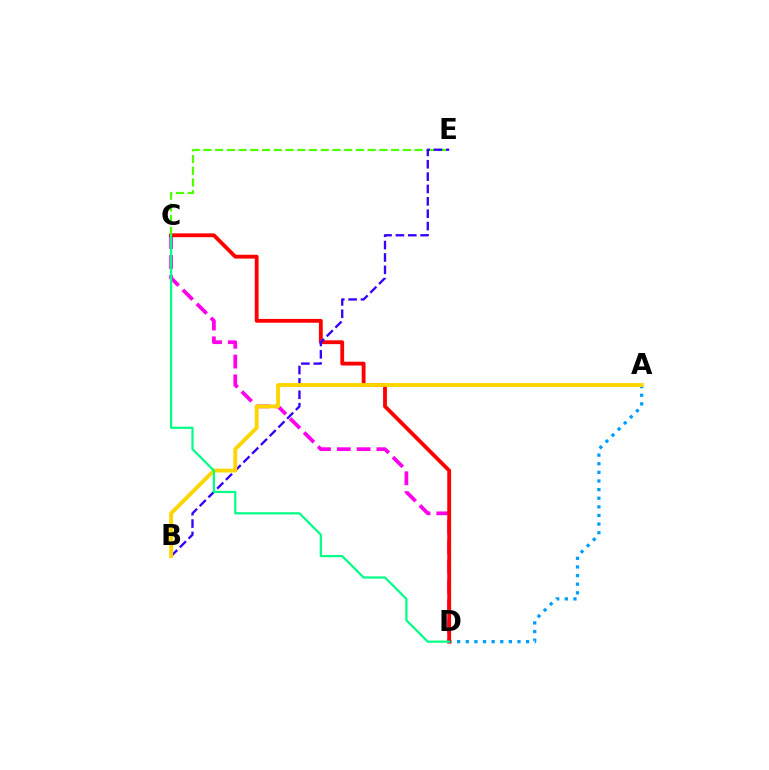{('C', 'D'): [{'color': '#ff00ed', 'line_style': 'dashed', 'thickness': 2.69}, {'color': '#ff0000', 'line_style': 'solid', 'thickness': 2.75}, {'color': '#00ff86', 'line_style': 'solid', 'thickness': 1.59}], ('A', 'D'): [{'color': '#009eff', 'line_style': 'dotted', 'thickness': 2.34}], ('C', 'E'): [{'color': '#4fff00', 'line_style': 'dashed', 'thickness': 1.59}], ('B', 'E'): [{'color': '#3700ff', 'line_style': 'dashed', 'thickness': 1.68}], ('A', 'B'): [{'color': '#ffd500', 'line_style': 'solid', 'thickness': 2.78}]}